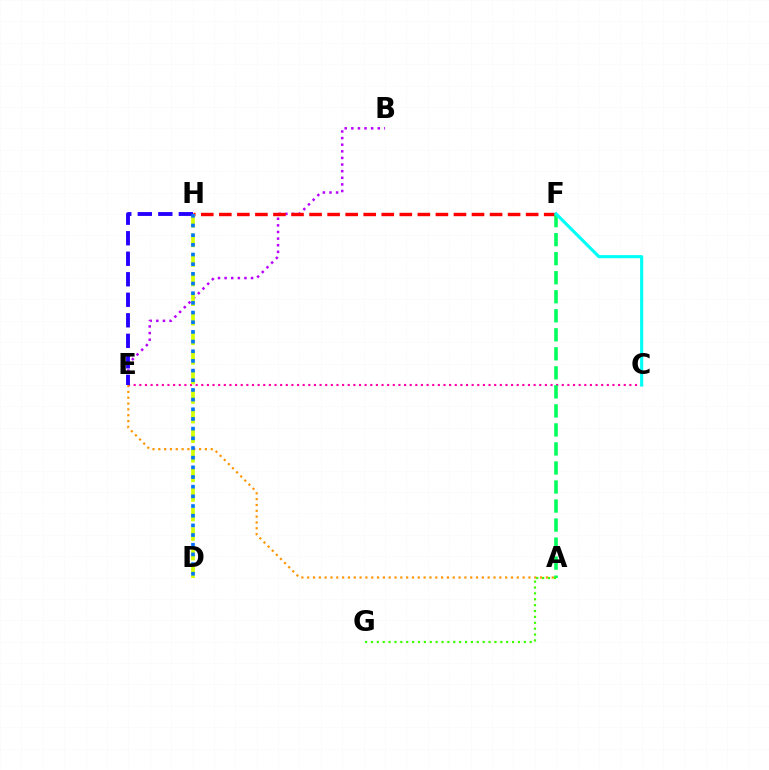{('B', 'E'): [{'color': '#b900ff', 'line_style': 'dotted', 'thickness': 1.8}], ('C', 'E'): [{'color': '#ff00ac', 'line_style': 'dotted', 'thickness': 1.53}], ('F', 'H'): [{'color': '#ff0000', 'line_style': 'dashed', 'thickness': 2.45}], ('D', 'H'): [{'color': '#d1ff00', 'line_style': 'dashed', 'thickness': 2.66}, {'color': '#0074ff', 'line_style': 'dotted', 'thickness': 2.63}], ('E', 'H'): [{'color': '#2500ff', 'line_style': 'dashed', 'thickness': 2.79}], ('A', 'E'): [{'color': '#ff9400', 'line_style': 'dotted', 'thickness': 1.58}], ('A', 'F'): [{'color': '#00ff5c', 'line_style': 'dashed', 'thickness': 2.58}], ('C', 'F'): [{'color': '#00fff6', 'line_style': 'solid', 'thickness': 2.25}], ('A', 'G'): [{'color': '#3dff00', 'line_style': 'dotted', 'thickness': 1.6}]}